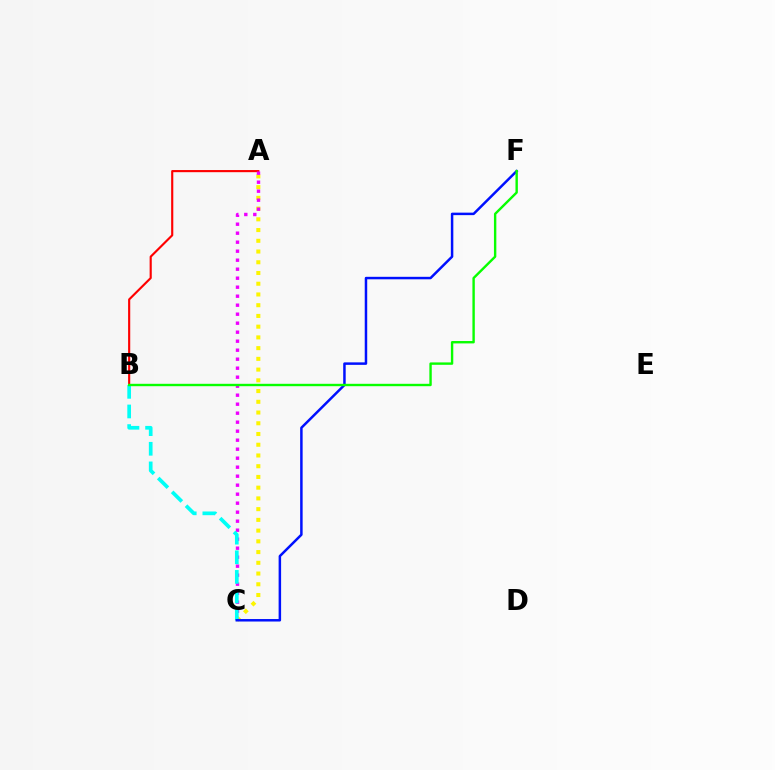{('A', 'C'): [{'color': '#fcf500', 'line_style': 'dotted', 'thickness': 2.92}, {'color': '#ee00ff', 'line_style': 'dotted', 'thickness': 2.45}], ('A', 'B'): [{'color': '#ff0000', 'line_style': 'solid', 'thickness': 1.54}], ('B', 'C'): [{'color': '#00fff6', 'line_style': 'dashed', 'thickness': 2.66}], ('C', 'F'): [{'color': '#0010ff', 'line_style': 'solid', 'thickness': 1.79}], ('B', 'F'): [{'color': '#08ff00', 'line_style': 'solid', 'thickness': 1.72}]}